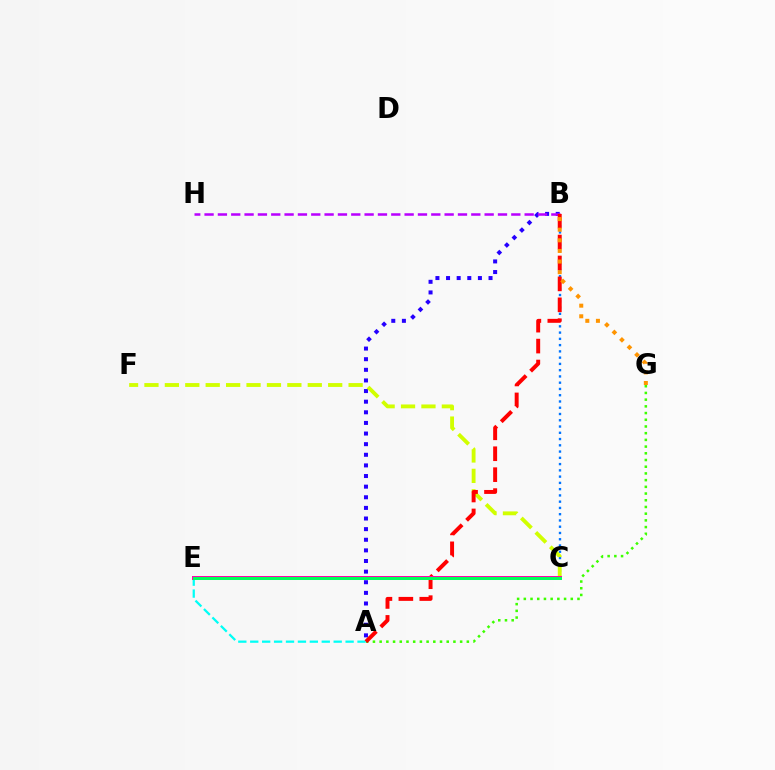{('B', 'C'): [{'color': '#0074ff', 'line_style': 'dotted', 'thickness': 1.7}], ('A', 'B'): [{'color': '#2500ff', 'line_style': 'dotted', 'thickness': 2.89}, {'color': '#ff0000', 'line_style': 'dashed', 'thickness': 2.84}], ('A', 'G'): [{'color': '#3dff00', 'line_style': 'dotted', 'thickness': 1.82}], ('A', 'E'): [{'color': '#00fff6', 'line_style': 'dashed', 'thickness': 1.62}], ('B', 'H'): [{'color': '#b900ff', 'line_style': 'dashed', 'thickness': 1.81}], ('C', 'F'): [{'color': '#d1ff00', 'line_style': 'dashed', 'thickness': 2.77}], ('C', 'E'): [{'color': '#ff00ac', 'line_style': 'solid', 'thickness': 2.85}, {'color': '#00ff5c', 'line_style': 'solid', 'thickness': 2.15}], ('B', 'G'): [{'color': '#ff9400', 'line_style': 'dotted', 'thickness': 2.88}]}